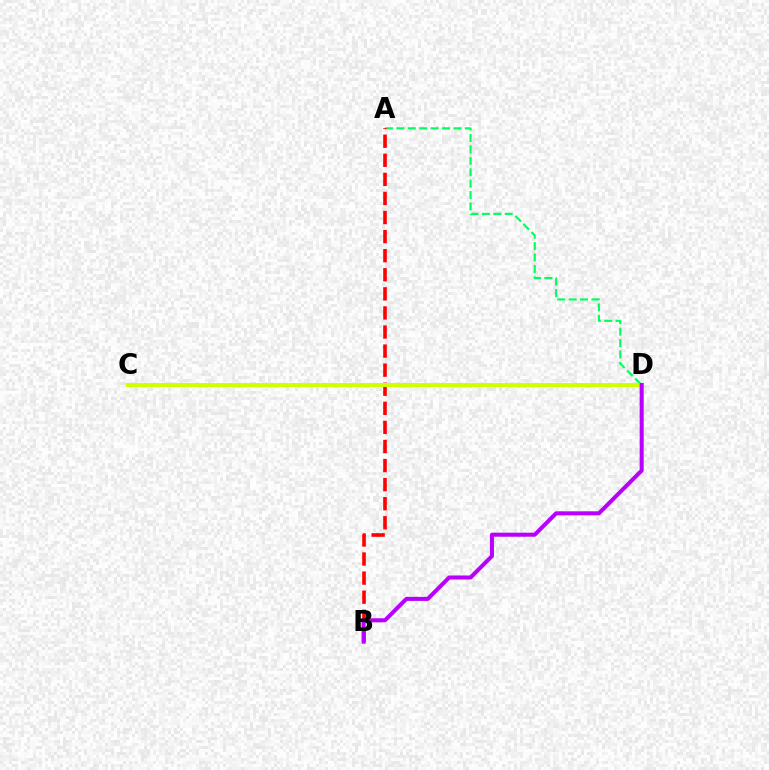{('A', 'D'): [{'color': '#00ff5c', 'line_style': 'dashed', 'thickness': 1.55}], ('C', 'D'): [{'color': '#0074ff', 'line_style': 'dashed', 'thickness': 2.18}, {'color': '#d1ff00', 'line_style': 'solid', 'thickness': 2.89}], ('A', 'B'): [{'color': '#ff0000', 'line_style': 'dashed', 'thickness': 2.59}], ('B', 'D'): [{'color': '#b900ff', 'line_style': 'solid', 'thickness': 2.91}]}